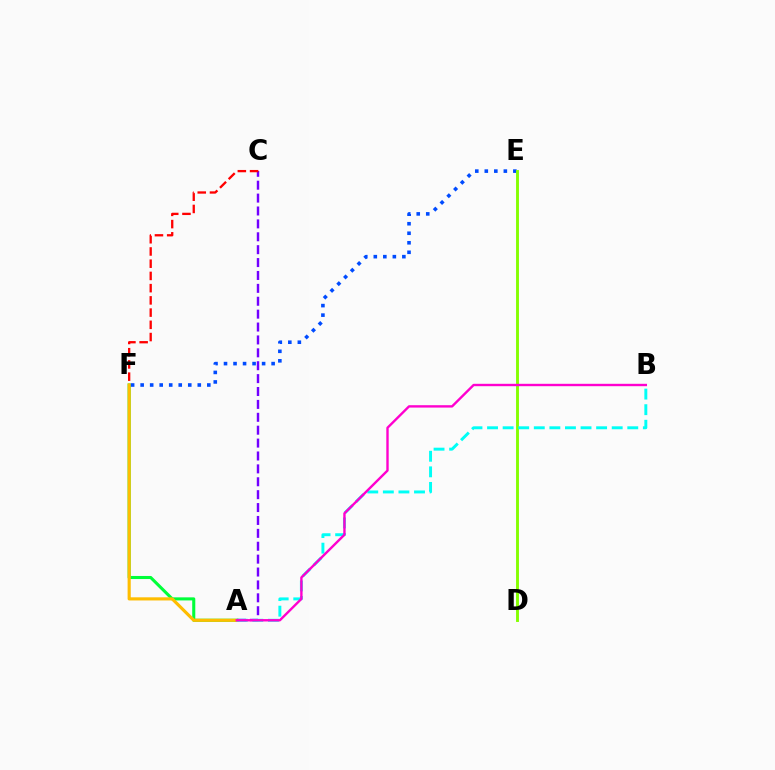{('A', 'C'): [{'color': '#7200ff', 'line_style': 'dashed', 'thickness': 1.75}], ('A', 'F'): [{'color': '#00ff39', 'line_style': 'solid', 'thickness': 2.21}, {'color': '#ffbd00', 'line_style': 'solid', 'thickness': 2.26}], ('C', 'F'): [{'color': '#ff0000', 'line_style': 'dashed', 'thickness': 1.66}], ('E', 'F'): [{'color': '#004bff', 'line_style': 'dotted', 'thickness': 2.59}], ('D', 'E'): [{'color': '#84ff00', 'line_style': 'solid', 'thickness': 2.08}], ('A', 'B'): [{'color': '#00fff6', 'line_style': 'dashed', 'thickness': 2.12}, {'color': '#ff00cf', 'line_style': 'solid', 'thickness': 1.71}]}